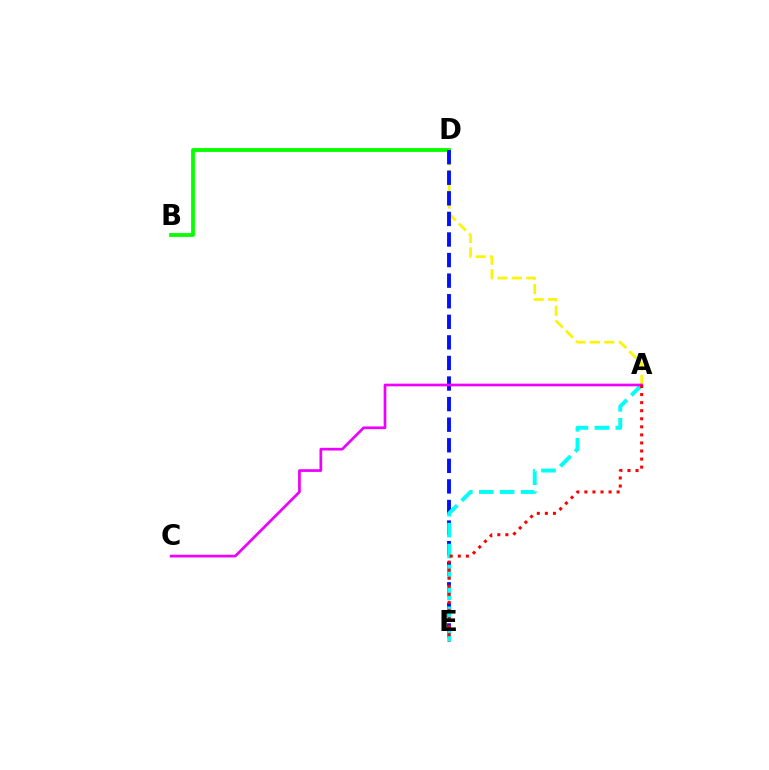{('B', 'D'): [{'color': '#08ff00', 'line_style': 'solid', 'thickness': 2.75}], ('A', 'D'): [{'color': '#fcf500', 'line_style': 'dashed', 'thickness': 1.96}], ('D', 'E'): [{'color': '#0010ff', 'line_style': 'dashed', 'thickness': 2.8}], ('A', 'E'): [{'color': '#00fff6', 'line_style': 'dashed', 'thickness': 2.84}, {'color': '#ff0000', 'line_style': 'dotted', 'thickness': 2.19}], ('A', 'C'): [{'color': '#ee00ff', 'line_style': 'solid', 'thickness': 1.95}]}